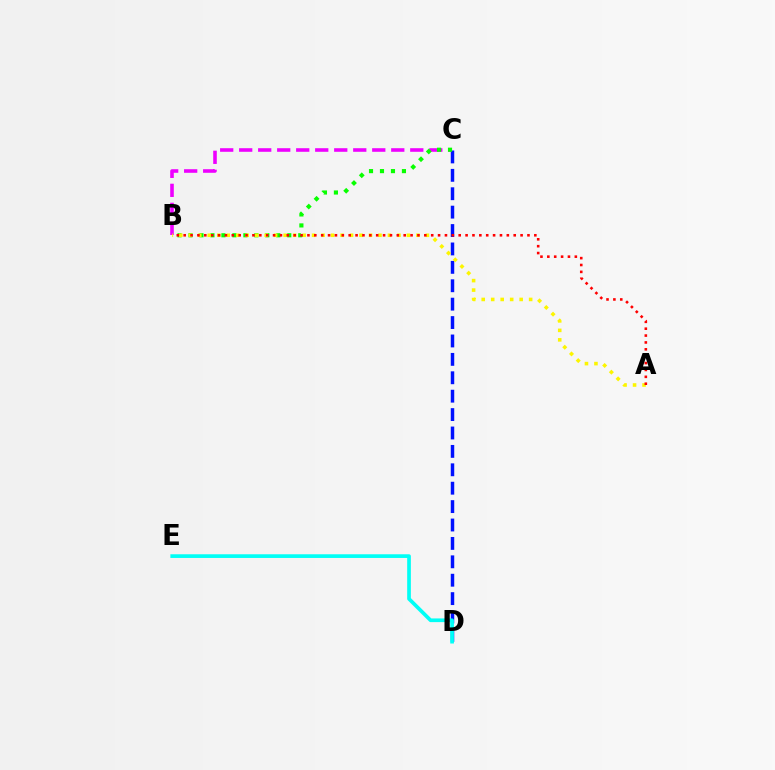{('B', 'C'): [{'color': '#ee00ff', 'line_style': 'dashed', 'thickness': 2.58}, {'color': '#08ff00', 'line_style': 'dotted', 'thickness': 2.98}], ('C', 'D'): [{'color': '#0010ff', 'line_style': 'dashed', 'thickness': 2.5}], ('D', 'E'): [{'color': '#00fff6', 'line_style': 'solid', 'thickness': 2.66}], ('A', 'B'): [{'color': '#fcf500', 'line_style': 'dotted', 'thickness': 2.58}, {'color': '#ff0000', 'line_style': 'dotted', 'thickness': 1.87}]}